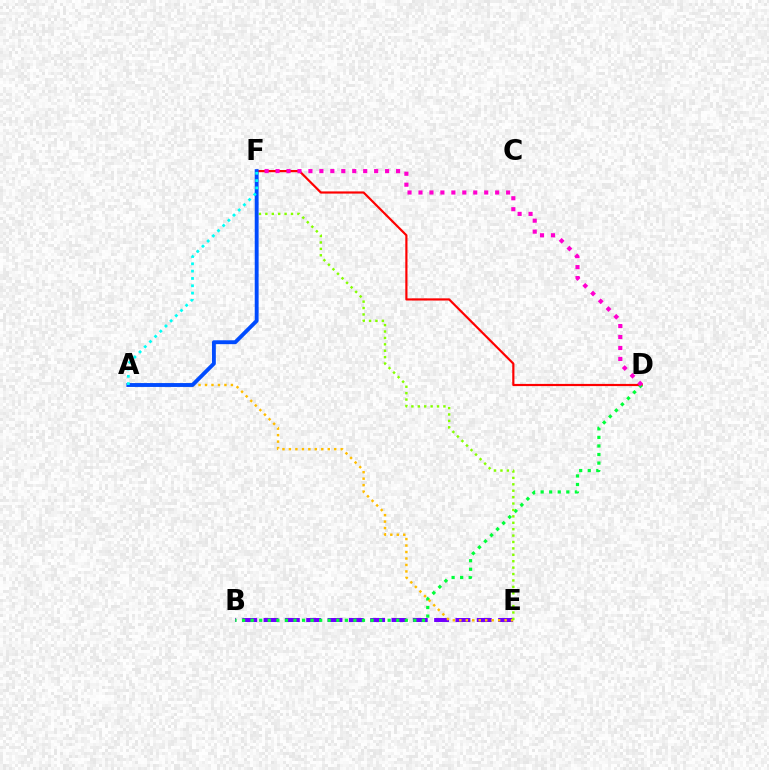{('B', 'E'): [{'color': '#7200ff', 'line_style': 'dashed', 'thickness': 2.9}], ('D', 'F'): [{'color': '#ff0000', 'line_style': 'solid', 'thickness': 1.57}, {'color': '#ff00cf', 'line_style': 'dotted', 'thickness': 2.98}], ('B', 'D'): [{'color': '#00ff39', 'line_style': 'dotted', 'thickness': 2.33}], ('A', 'E'): [{'color': '#ffbd00', 'line_style': 'dotted', 'thickness': 1.76}], ('E', 'F'): [{'color': '#84ff00', 'line_style': 'dotted', 'thickness': 1.74}], ('A', 'F'): [{'color': '#004bff', 'line_style': 'solid', 'thickness': 2.79}, {'color': '#00fff6', 'line_style': 'dotted', 'thickness': 1.99}]}